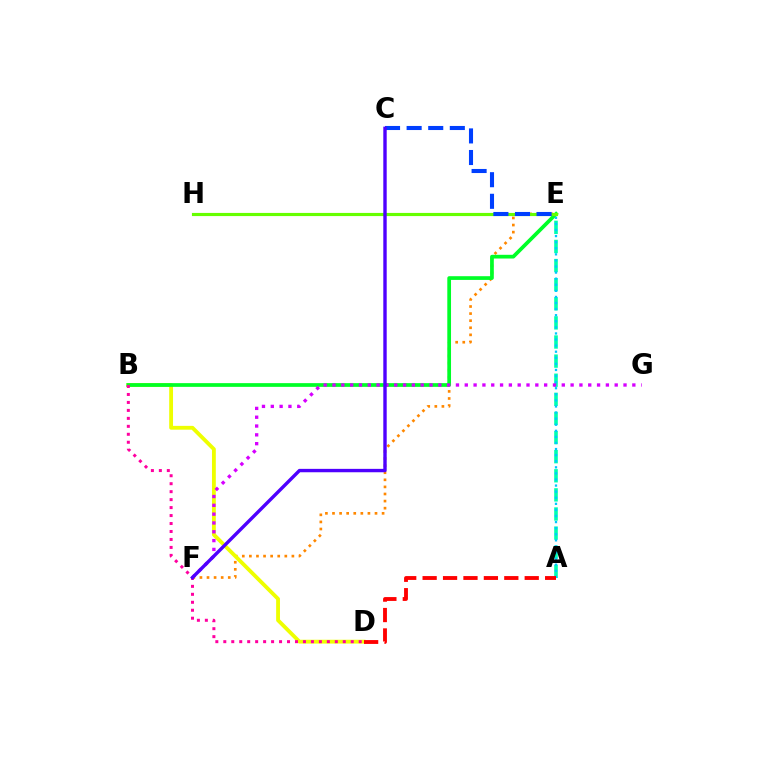{('E', 'F'): [{'color': '#ff8800', 'line_style': 'dotted', 'thickness': 1.92}], ('B', 'D'): [{'color': '#eeff00', 'line_style': 'solid', 'thickness': 2.76}, {'color': '#ff00a0', 'line_style': 'dotted', 'thickness': 2.16}], ('A', 'E'): [{'color': '#00ffaf', 'line_style': 'dashed', 'thickness': 2.6}, {'color': '#00c7ff', 'line_style': 'dotted', 'thickness': 1.65}], ('B', 'E'): [{'color': '#00ff27', 'line_style': 'solid', 'thickness': 2.68}], ('A', 'D'): [{'color': '#ff0000', 'line_style': 'dashed', 'thickness': 2.77}], ('E', 'H'): [{'color': '#66ff00', 'line_style': 'solid', 'thickness': 2.27}], ('F', 'G'): [{'color': '#d600ff', 'line_style': 'dotted', 'thickness': 2.4}], ('C', 'E'): [{'color': '#003fff', 'line_style': 'dashed', 'thickness': 2.93}], ('C', 'F'): [{'color': '#4f00ff', 'line_style': 'solid', 'thickness': 2.44}]}